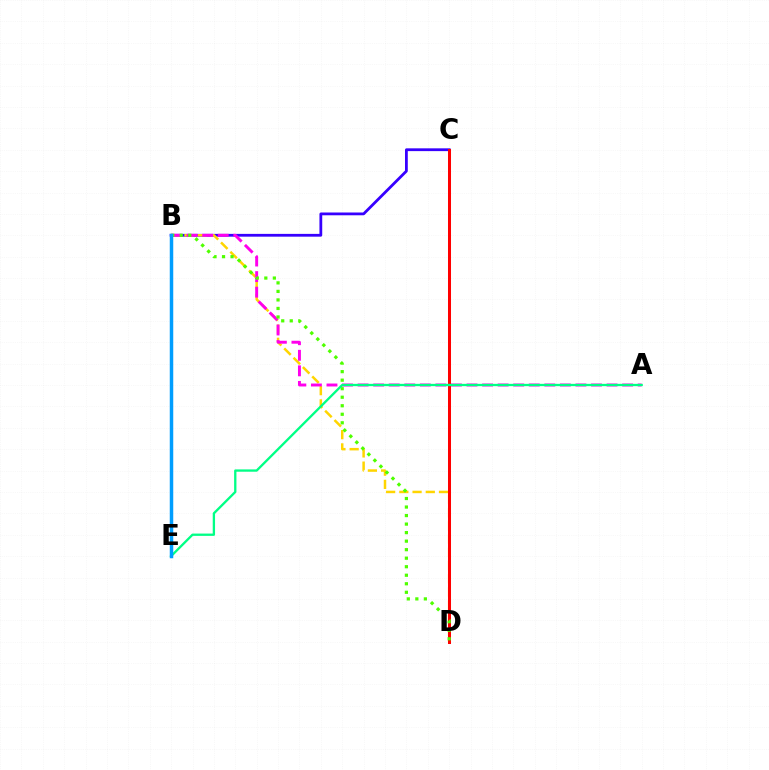{('B', 'C'): [{'color': '#3700ff', 'line_style': 'solid', 'thickness': 2.01}], ('B', 'D'): [{'color': '#ffd500', 'line_style': 'dashed', 'thickness': 1.8}, {'color': '#4fff00', 'line_style': 'dotted', 'thickness': 2.32}], ('C', 'D'): [{'color': '#ff0000', 'line_style': 'solid', 'thickness': 2.17}], ('A', 'B'): [{'color': '#ff00ed', 'line_style': 'dashed', 'thickness': 2.11}], ('A', 'E'): [{'color': '#00ff86', 'line_style': 'solid', 'thickness': 1.67}], ('B', 'E'): [{'color': '#009eff', 'line_style': 'solid', 'thickness': 2.51}]}